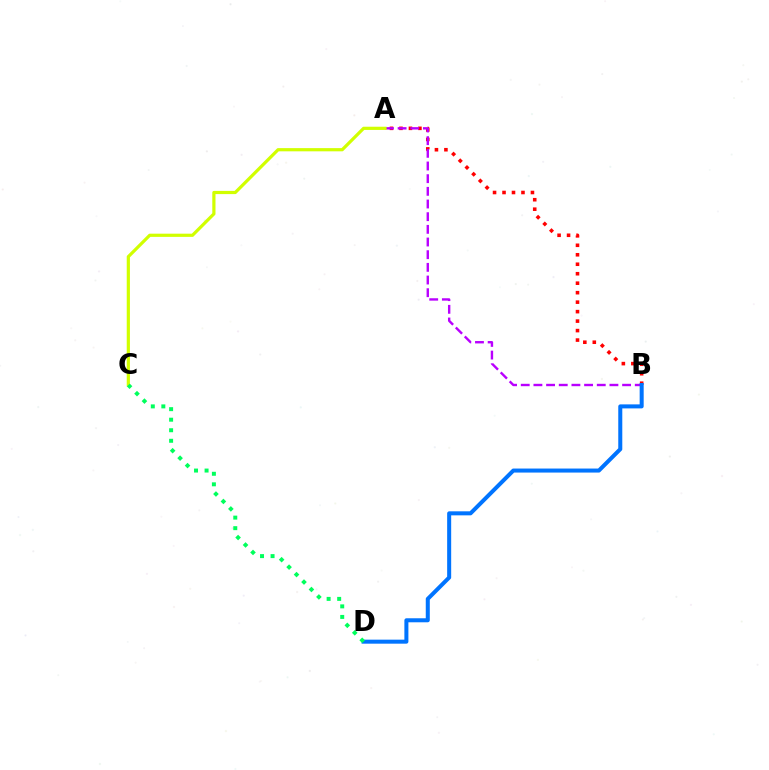{('A', 'B'): [{'color': '#ff0000', 'line_style': 'dotted', 'thickness': 2.58}, {'color': '#b900ff', 'line_style': 'dashed', 'thickness': 1.72}], ('B', 'D'): [{'color': '#0074ff', 'line_style': 'solid', 'thickness': 2.9}], ('A', 'C'): [{'color': '#d1ff00', 'line_style': 'solid', 'thickness': 2.31}], ('C', 'D'): [{'color': '#00ff5c', 'line_style': 'dotted', 'thickness': 2.86}]}